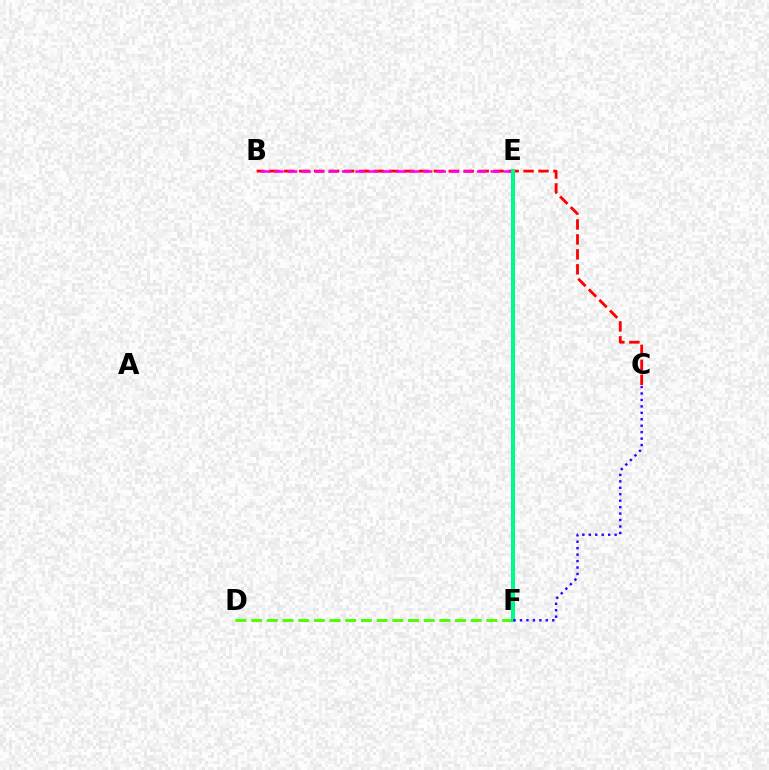{('B', 'C'): [{'color': '#ff0000', 'line_style': 'dashed', 'thickness': 2.03}], ('E', 'F'): [{'color': '#ffd500', 'line_style': 'dotted', 'thickness': 1.92}, {'color': '#009eff', 'line_style': 'solid', 'thickness': 2.84}, {'color': '#00ff86', 'line_style': 'solid', 'thickness': 2.71}], ('D', 'F'): [{'color': '#4fff00', 'line_style': 'dashed', 'thickness': 2.13}], ('B', 'E'): [{'color': '#ff00ed', 'line_style': 'dashed', 'thickness': 1.84}], ('C', 'F'): [{'color': '#3700ff', 'line_style': 'dotted', 'thickness': 1.75}]}